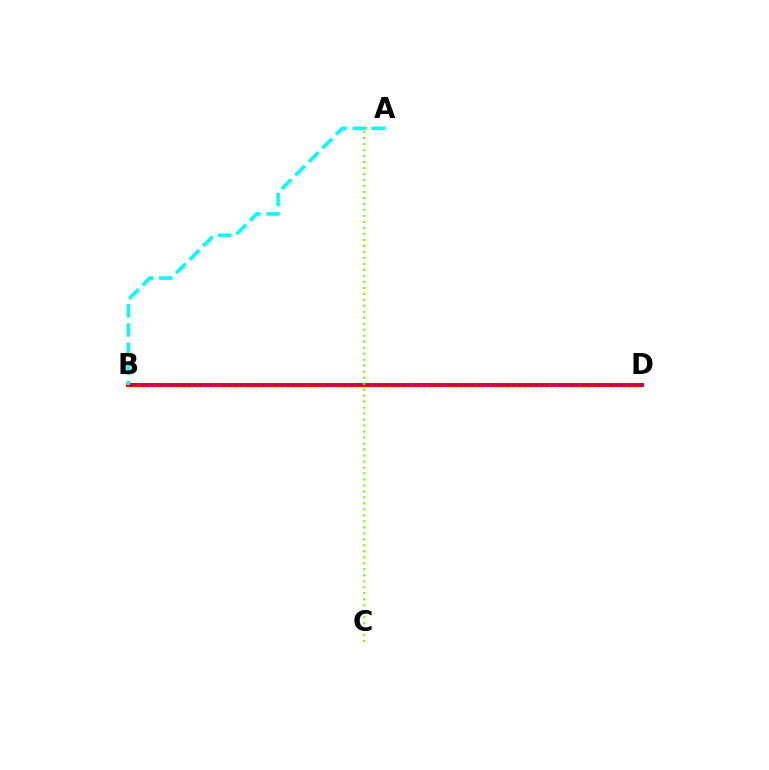{('B', 'D'): [{'color': '#ff0000', 'line_style': 'solid', 'thickness': 2.89}, {'color': '#7200ff', 'line_style': 'dotted', 'thickness': 1.57}], ('A', 'C'): [{'color': '#84ff00', 'line_style': 'dotted', 'thickness': 1.63}], ('A', 'B'): [{'color': '#00fff6', 'line_style': 'dashed', 'thickness': 2.6}]}